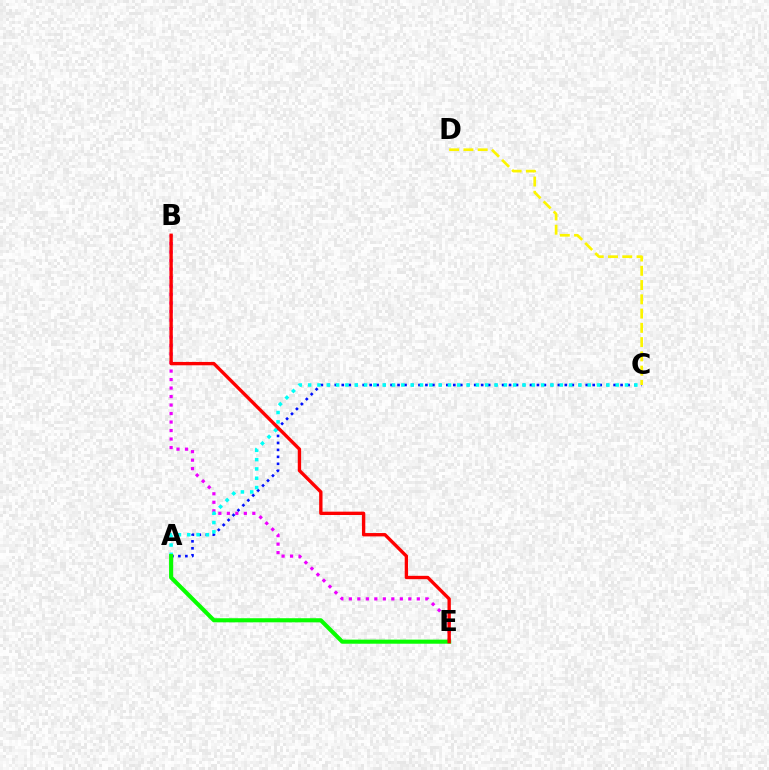{('B', 'E'): [{'color': '#ee00ff', 'line_style': 'dotted', 'thickness': 2.31}, {'color': '#ff0000', 'line_style': 'solid', 'thickness': 2.42}], ('A', 'C'): [{'color': '#0010ff', 'line_style': 'dotted', 'thickness': 1.89}, {'color': '#00fff6', 'line_style': 'dotted', 'thickness': 2.53}], ('C', 'D'): [{'color': '#fcf500', 'line_style': 'dashed', 'thickness': 1.94}], ('A', 'E'): [{'color': '#08ff00', 'line_style': 'solid', 'thickness': 2.95}]}